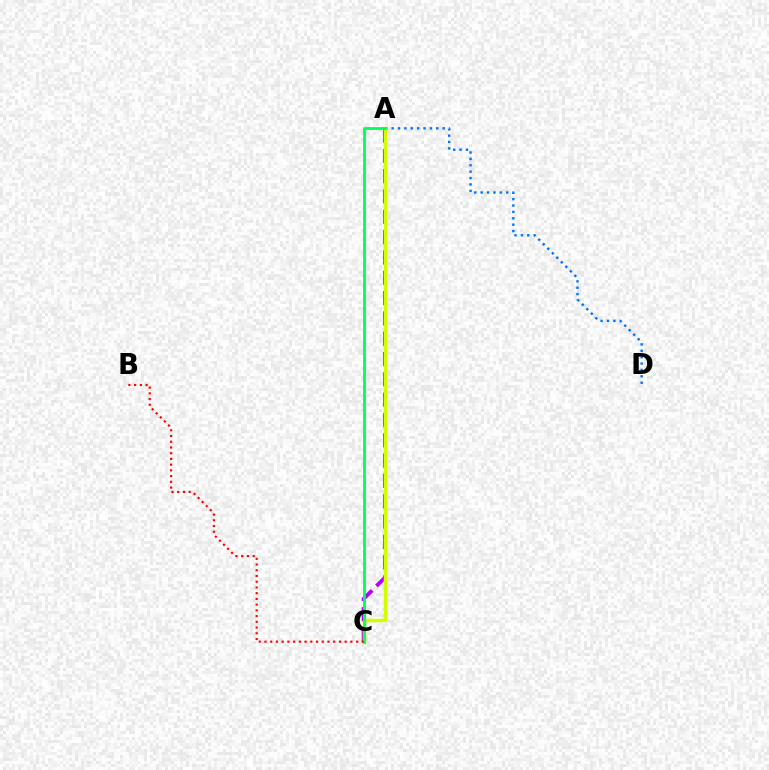{('A', 'C'): [{'color': '#b900ff', 'line_style': 'dashed', 'thickness': 2.76}, {'color': '#d1ff00', 'line_style': 'solid', 'thickness': 2.52}, {'color': '#00ff5c', 'line_style': 'solid', 'thickness': 2.02}], ('A', 'D'): [{'color': '#0074ff', 'line_style': 'dotted', 'thickness': 1.73}], ('B', 'C'): [{'color': '#ff0000', 'line_style': 'dotted', 'thickness': 1.56}]}